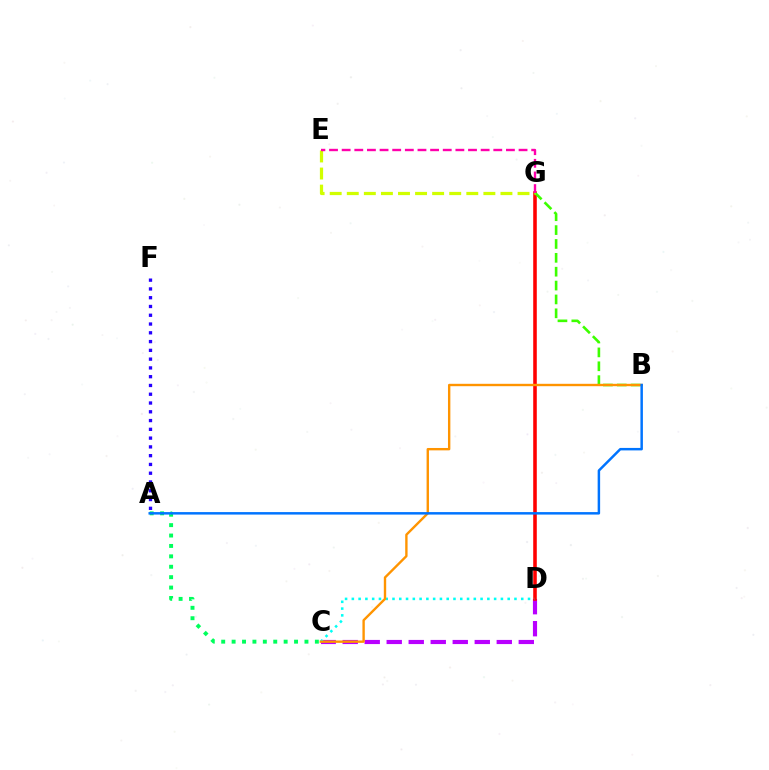{('C', 'D'): [{'color': '#b900ff', 'line_style': 'dashed', 'thickness': 2.99}, {'color': '#00fff6', 'line_style': 'dotted', 'thickness': 1.84}], ('D', 'G'): [{'color': '#ff0000', 'line_style': 'solid', 'thickness': 2.57}], ('B', 'G'): [{'color': '#3dff00', 'line_style': 'dashed', 'thickness': 1.88}], ('A', 'F'): [{'color': '#2500ff', 'line_style': 'dotted', 'thickness': 2.38}], ('E', 'G'): [{'color': '#d1ff00', 'line_style': 'dashed', 'thickness': 2.32}, {'color': '#ff00ac', 'line_style': 'dashed', 'thickness': 1.72}], ('A', 'C'): [{'color': '#00ff5c', 'line_style': 'dotted', 'thickness': 2.83}], ('B', 'C'): [{'color': '#ff9400', 'line_style': 'solid', 'thickness': 1.71}], ('A', 'B'): [{'color': '#0074ff', 'line_style': 'solid', 'thickness': 1.79}]}